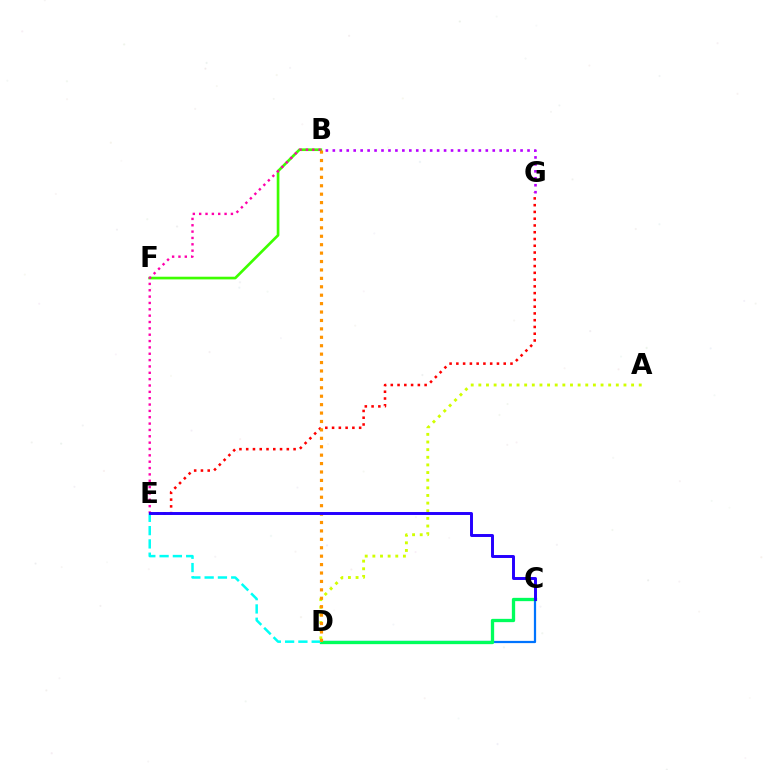{('E', 'G'): [{'color': '#ff0000', 'line_style': 'dotted', 'thickness': 1.84}], ('C', 'D'): [{'color': '#0074ff', 'line_style': 'solid', 'thickness': 1.61}, {'color': '#00ff5c', 'line_style': 'solid', 'thickness': 2.38}], ('A', 'D'): [{'color': '#d1ff00', 'line_style': 'dotted', 'thickness': 2.08}], ('B', 'F'): [{'color': '#3dff00', 'line_style': 'solid', 'thickness': 1.92}], ('D', 'E'): [{'color': '#00fff6', 'line_style': 'dashed', 'thickness': 1.81}], ('B', 'D'): [{'color': '#ff9400', 'line_style': 'dotted', 'thickness': 2.29}], ('B', 'E'): [{'color': '#ff00ac', 'line_style': 'dotted', 'thickness': 1.73}], ('B', 'G'): [{'color': '#b900ff', 'line_style': 'dotted', 'thickness': 1.89}], ('C', 'E'): [{'color': '#2500ff', 'line_style': 'solid', 'thickness': 2.12}]}